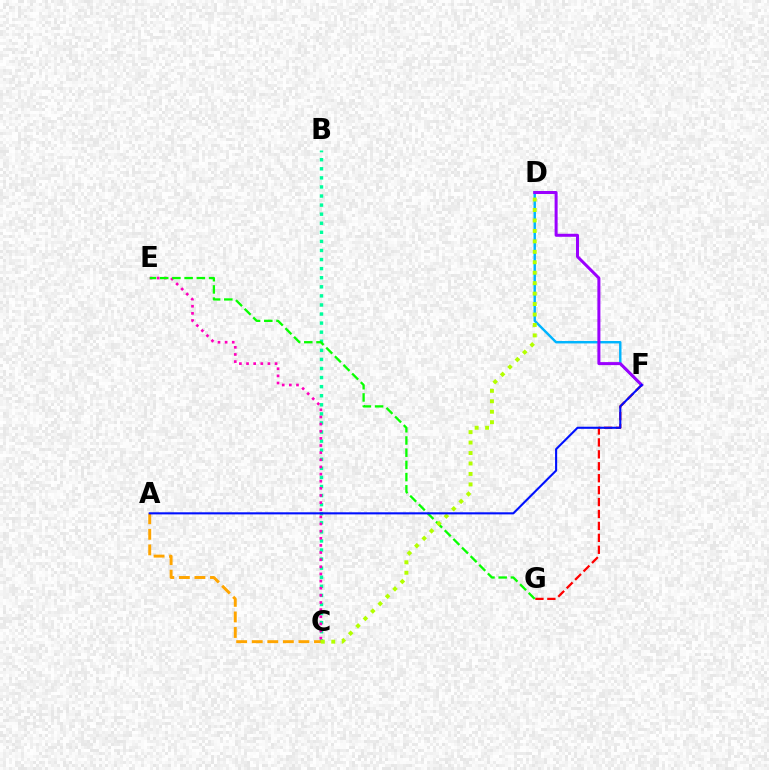{('B', 'C'): [{'color': '#00ff9d', 'line_style': 'dotted', 'thickness': 2.47}], ('A', 'C'): [{'color': '#ffa500', 'line_style': 'dashed', 'thickness': 2.11}], ('C', 'E'): [{'color': '#ff00bd', 'line_style': 'dotted', 'thickness': 1.94}], ('F', 'G'): [{'color': '#ff0000', 'line_style': 'dashed', 'thickness': 1.62}], ('D', 'F'): [{'color': '#00b5ff', 'line_style': 'solid', 'thickness': 1.74}, {'color': '#9b00ff', 'line_style': 'solid', 'thickness': 2.17}], ('E', 'G'): [{'color': '#08ff00', 'line_style': 'dashed', 'thickness': 1.66}], ('C', 'D'): [{'color': '#b3ff00', 'line_style': 'dotted', 'thickness': 2.84}], ('A', 'F'): [{'color': '#0010ff', 'line_style': 'solid', 'thickness': 1.51}]}